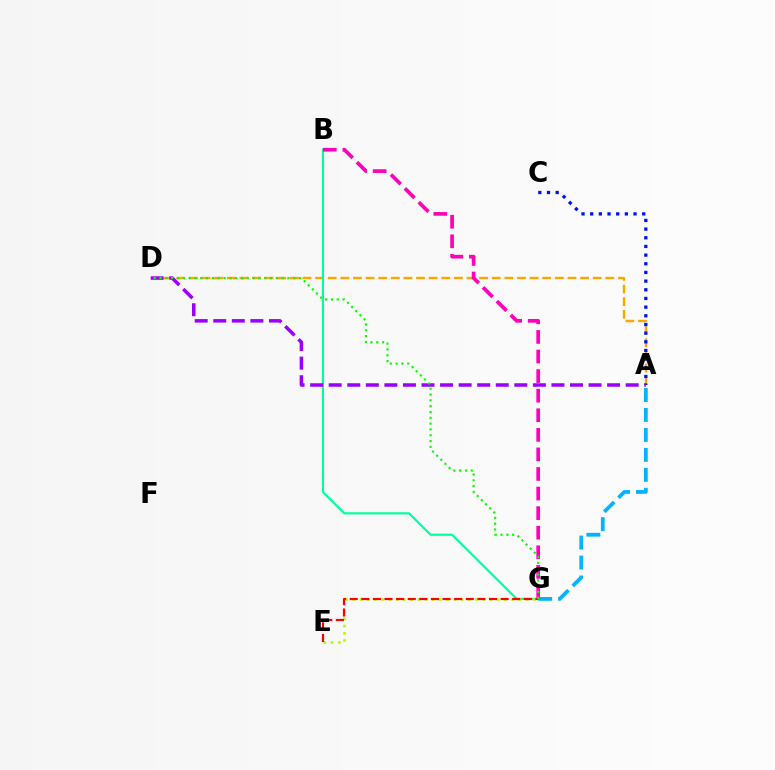{('A', 'D'): [{'color': '#ffa500', 'line_style': 'dashed', 'thickness': 1.71}, {'color': '#9b00ff', 'line_style': 'dashed', 'thickness': 2.52}], ('A', 'C'): [{'color': '#0010ff', 'line_style': 'dotted', 'thickness': 2.36}], ('B', 'G'): [{'color': '#00ff9d', 'line_style': 'solid', 'thickness': 1.55}, {'color': '#ff00bd', 'line_style': 'dashed', 'thickness': 2.66}], ('E', 'G'): [{'color': '#b3ff00', 'line_style': 'dotted', 'thickness': 1.96}, {'color': '#ff0000', 'line_style': 'dashed', 'thickness': 1.58}], ('A', 'G'): [{'color': '#00b5ff', 'line_style': 'dashed', 'thickness': 2.71}], ('D', 'G'): [{'color': '#08ff00', 'line_style': 'dotted', 'thickness': 1.58}]}